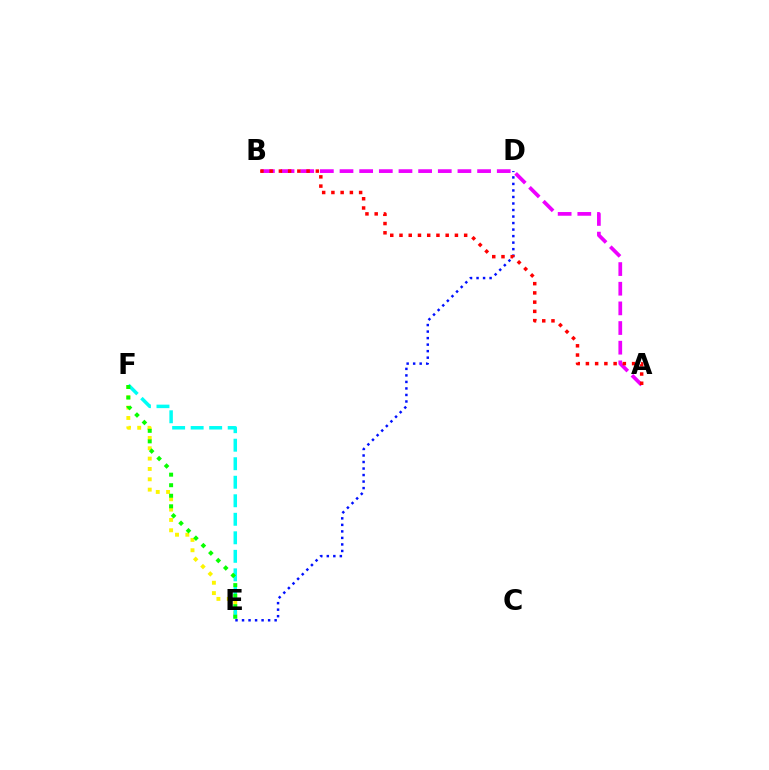{('E', 'F'): [{'color': '#fcf500', 'line_style': 'dotted', 'thickness': 2.81}, {'color': '#00fff6', 'line_style': 'dashed', 'thickness': 2.52}, {'color': '#08ff00', 'line_style': 'dotted', 'thickness': 2.86}], ('D', 'E'): [{'color': '#0010ff', 'line_style': 'dotted', 'thickness': 1.77}], ('A', 'B'): [{'color': '#ee00ff', 'line_style': 'dashed', 'thickness': 2.67}, {'color': '#ff0000', 'line_style': 'dotted', 'thickness': 2.51}]}